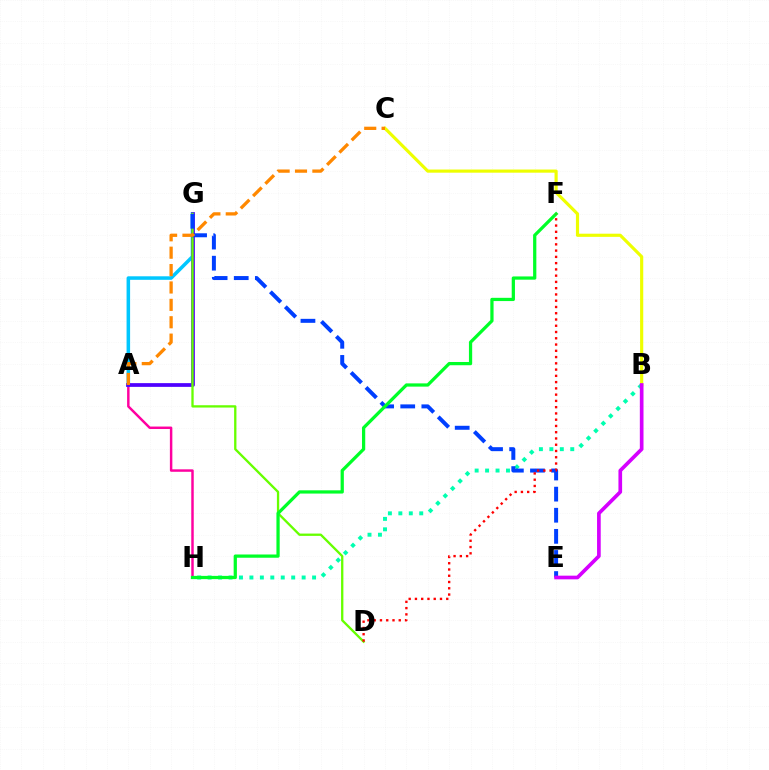{('A', 'H'): [{'color': '#ff00a0', 'line_style': 'solid', 'thickness': 1.77}], ('A', 'G'): [{'color': '#00c7ff', 'line_style': 'solid', 'thickness': 2.54}, {'color': '#4f00ff', 'line_style': 'solid', 'thickness': 2.69}], ('B', 'H'): [{'color': '#00ffaf', 'line_style': 'dotted', 'thickness': 2.84}], ('D', 'G'): [{'color': '#66ff00', 'line_style': 'solid', 'thickness': 1.67}], ('E', 'G'): [{'color': '#003fff', 'line_style': 'dashed', 'thickness': 2.87}], ('F', 'H'): [{'color': '#00ff27', 'line_style': 'solid', 'thickness': 2.34}], ('B', 'C'): [{'color': '#eeff00', 'line_style': 'solid', 'thickness': 2.27}], ('B', 'E'): [{'color': '#d600ff', 'line_style': 'solid', 'thickness': 2.65}], ('D', 'F'): [{'color': '#ff0000', 'line_style': 'dotted', 'thickness': 1.7}], ('A', 'C'): [{'color': '#ff8800', 'line_style': 'dashed', 'thickness': 2.36}]}